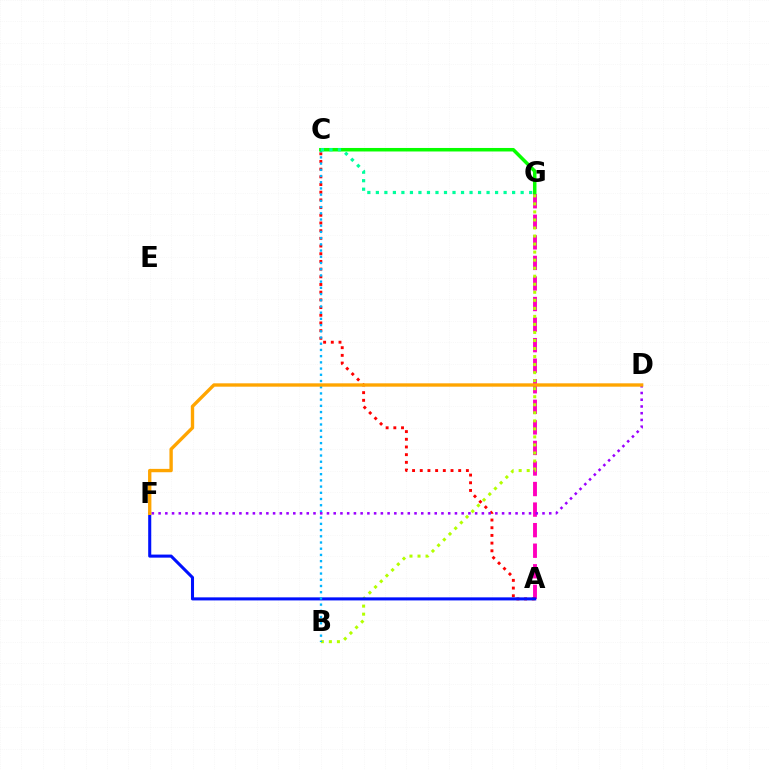{('A', 'G'): [{'color': '#ff00bd', 'line_style': 'dashed', 'thickness': 2.79}], ('B', 'G'): [{'color': '#b3ff00', 'line_style': 'dotted', 'thickness': 2.18}], ('A', 'C'): [{'color': '#ff0000', 'line_style': 'dotted', 'thickness': 2.09}], ('A', 'F'): [{'color': '#0010ff', 'line_style': 'solid', 'thickness': 2.2}], ('B', 'C'): [{'color': '#00b5ff', 'line_style': 'dotted', 'thickness': 1.69}], ('D', 'F'): [{'color': '#9b00ff', 'line_style': 'dotted', 'thickness': 1.83}, {'color': '#ffa500', 'line_style': 'solid', 'thickness': 2.42}], ('C', 'G'): [{'color': '#08ff00', 'line_style': 'solid', 'thickness': 2.52}, {'color': '#00ff9d', 'line_style': 'dotted', 'thickness': 2.31}]}